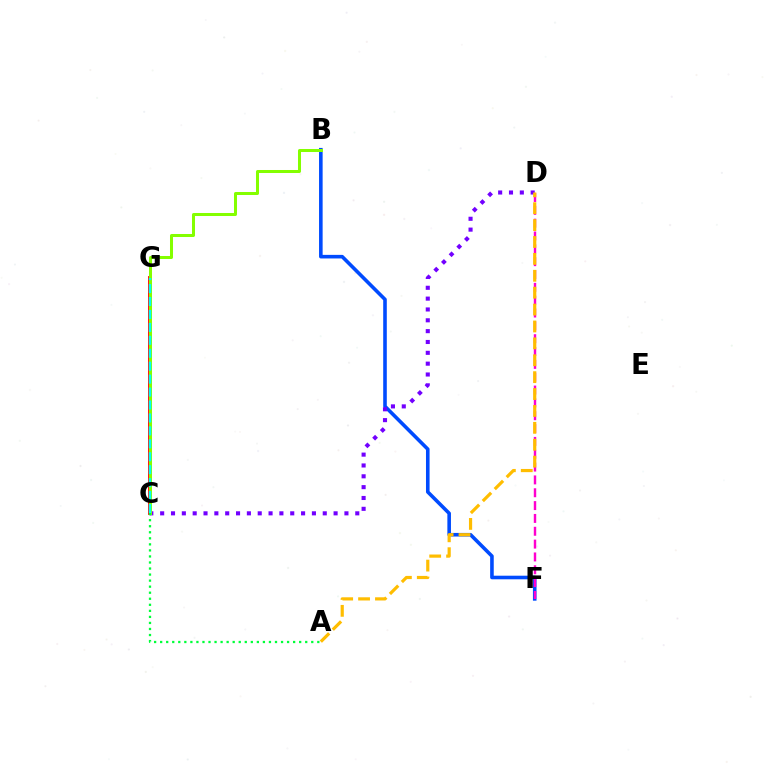{('C', 'G'): [{'color': '#ff0000', 'line_style': 'solid', 'thickness': 2.75}, {'color': '#00fff6', 'line_style': 'dashed', 'thickness': 1.76}], ('B', 'F'): [{'color': '#004bff', 'line_style': 'solid', 'thickness': 2.59}], ('D', 'F'): [{'color': '#ff00cf', 'line_style': 'dashed', 'thickness': 1.74}], ('C', 'D'): [{'color': '#7200ff', 'line_style': 'dotted', 'thickness': 2.95}], ('B', 'C'): [{'color': '#84ff00', 'line_style': 'solid', 'thickness': 2.17}], ('A', 'D'): [{'color': '#ffbd00', 'line_style': 'dashed', 'thickness': 2.3}], ('A', 'C'): [{'color': '#00ff39', 'line_style': 'dotted', 'thickness': 1.64}]}